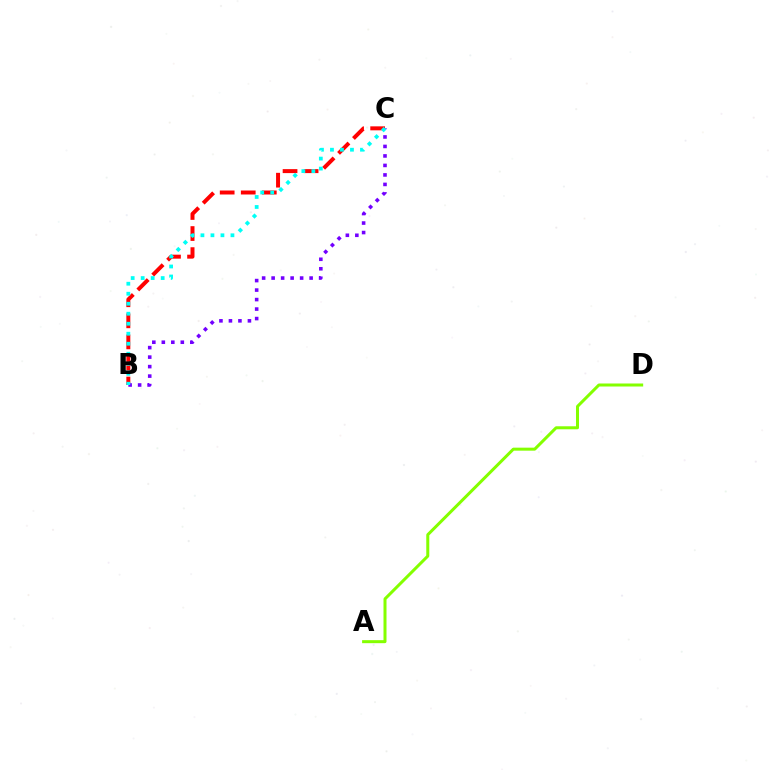{('B', 'C'): [{'color': '#ff0000', 'line_style': 'dashed', 'thickness': 2.86}, {'color': '#7200ff', 'line_style': 'dotted', 'thickness': 2.58}, {'color': '#00fff6', 'line_style': 'dotted', 'thickness': 2.72}], ('A', 'D'): [{'color': '#84ff00', 'line_style': 'solid', 'thickness': 2.17}]}